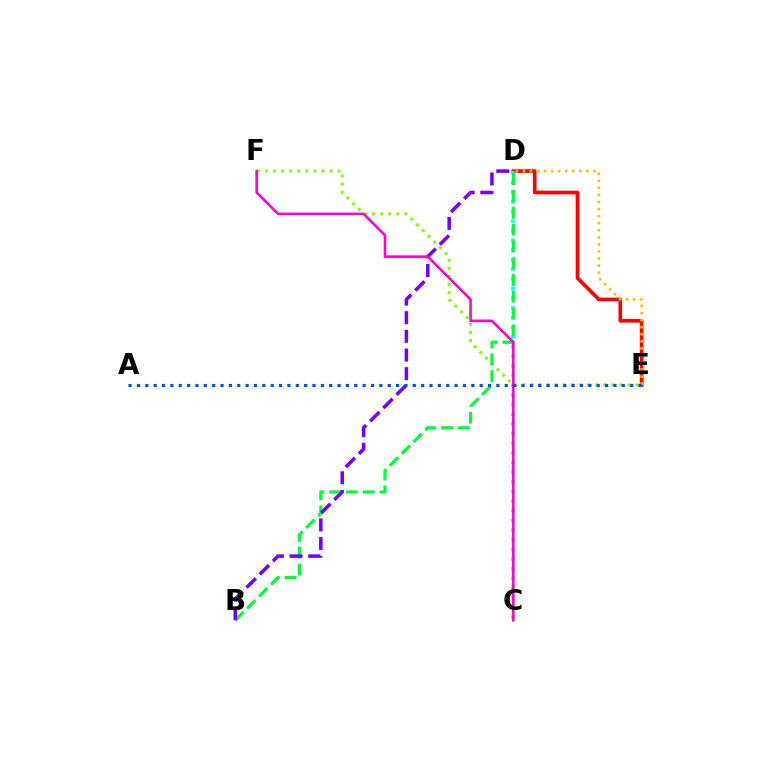{('D', 'E'): [{'color': '#ff0000', 'line_style': 'solid', 'thickness': 2.61}, {'color': '#ffbd00', 'line_style': 'dotted', 'thickness': 1.92}], ('C', 'D'): [{'color': '#00fff6', 'line_style': 'dotted', 'thickness': 2.62}], ('E', 'F'): [{'color': '#84ff00', 'line_style': 'dotted', 'thickness': 2.2}], ('B', 'D'): [{'color': '#00ff39', 'line_style': 'dashed', 'thickness': 2.28}, {'color': '#7200ff', 'line_style': 'dashed', 'thickness': 2.54}], ('C', 'F'): [{'color': '#ff00cf', 'line_style': 'solid', 'thickness': 1.85}], ('A', 'E'): [{'color': '#004bff', 'line_style': 'dotted', 'thickness': 2.27}]}